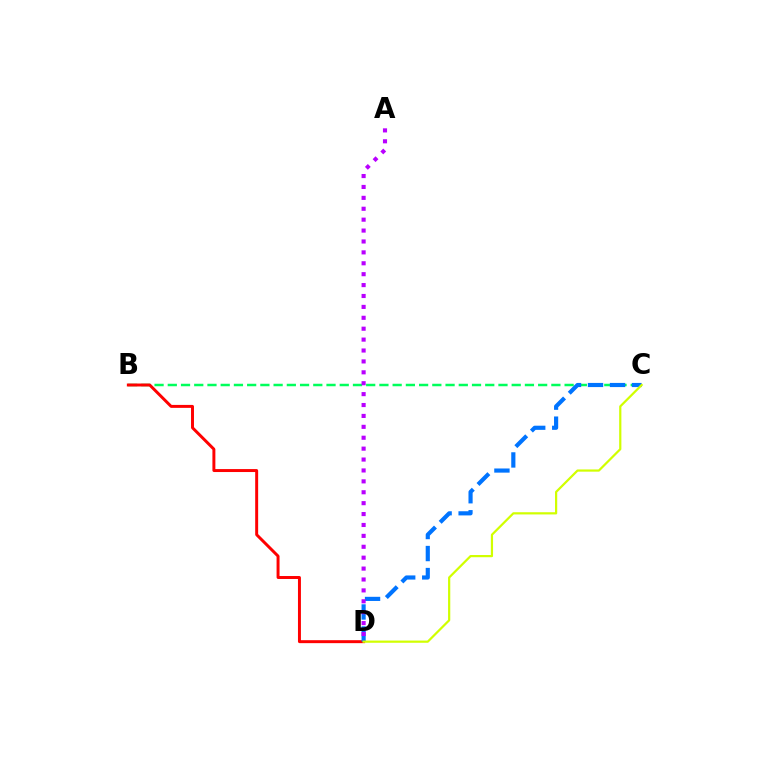{('B', 'C'): [{'color': '#00ff5c', 'line_style': 'dashed', 'thickness': 1.8}], ('B', 'D'): [{'color': '#ff0000', 'line_style': 'solid', 'thickness': 2.13}], ('C', 'D'): [{'color': '#0074ff', 'line_style': 'dashed', 'thickness': 2.99}, {'color': '#d1ff00', 'line_style': 'solid', 'thickness': 1.59}], ('A', 'D'): [{'color': '#b900ff', 'line_style': 'dotted', 'thickness': 2.96}]}